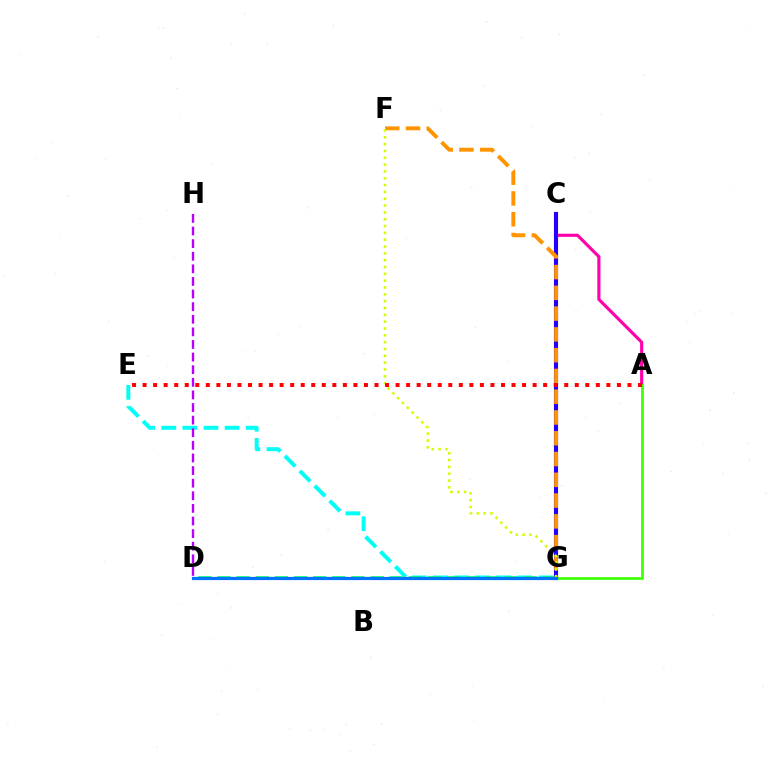{('A', 'C'): [{'color': '#ff00ac', 'line_style': 'solid', 'thickness': 2.26}], ('E', 'G'): [{'color': '#00fff6', 'line_style': 'dashed', 'thickness': 2.87}], ('D', 'G'): [{'color': '#00ff5c', 'line_style': 'dashed', 'thickness': 2.6}, {'color': '#0074ff', 'line_style': 'solid', 'thickness': 2.3}], ('C', 'G'): [{'color': '#2500ff', 'line_style': 'solid', 'thickness': 2.96}], ('A', 'G'): [{'color': '#3dff00', 'line_style': 'solid', 'thickness': 1.93}], ('F', 'G'): [{'color': '#ff9400', 'line_style': 'dashed', 'thickness': 2.82}, {'color': '#d1ff00', 'line_style': 'dotted', 'thickness': 1.86}], ('A', 'E'): [{'color': '#ff0000', 'line_style': 'dotted', 'thickness': 2.86}], ('D', 'H'): [{'color': '#b900ff', 'line_style': 'dashed', 'thickness': 1.71}]}